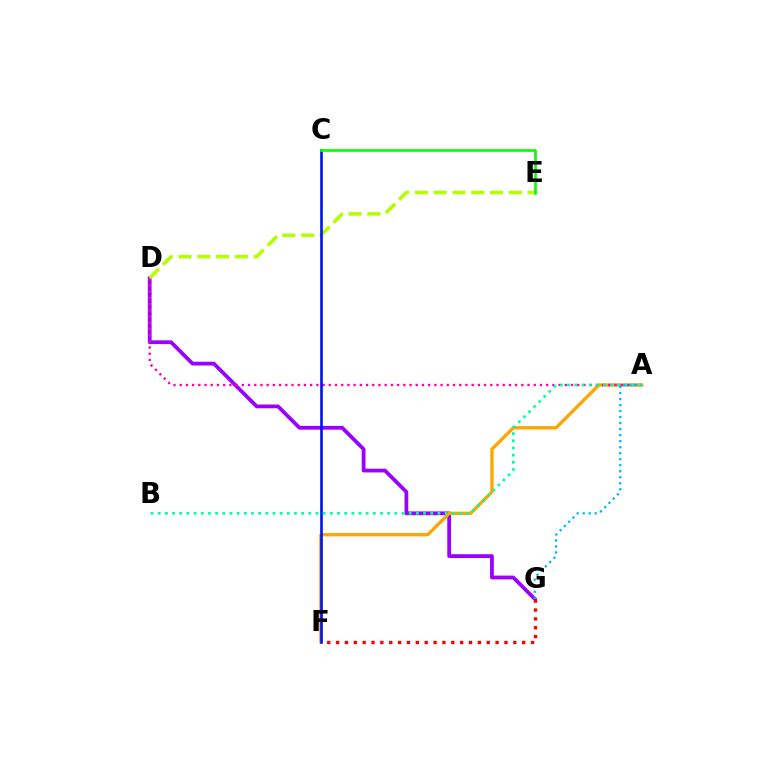{('D', 'G'): [{'color': '#9b00ff', 'line_style': 'solid', 'thickness': 2.71}], ('A', 'F'): [{'color': '#ffa500', 'line_style': 'solid', 'thickness': 2.39}], ('A', 'D'): [{'color': '#ff00bd', 'line_style': 'dotted', 'thickness': 1.69}], ('D', 'E'): [{'color': '#b3ff00', 'line_style': 'dashed', 'thickness': 2.55}], ('C', 'F'): [{'color': '#0010ff', 'line_style': 'solid', 'thickness': 1.89}], ('A', 'B'): [{'color': '#00ff9d', 'line_style': 'dotted', 'thickness': 1.95}], ('C', 'E'): [{'color': '#08ff00', 'line_style': 'solid', 'thickness': 1.94}], ('A', 'G'): [{'color': '#00b5ff', 'line_style': 'dotted', 'thickness': 1.63}], ('F', 'G'): [{'color': '#ff0000', 'line_style': 'dotted', 'thickness': 2.41}]}